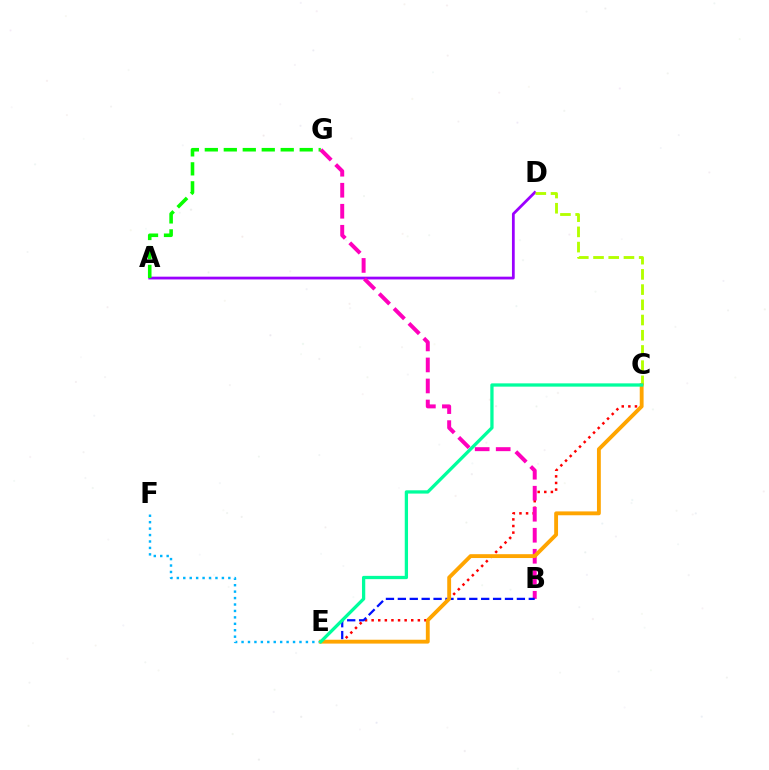{('E', 'F'): [{'color': '#00b5ff', 'line_style': 'dotted', 'thickness': 1.75}], ('C', 'E'): [{'color': '#ff0000', 'line_style': 'dotted', 'thickness': 1.79}, {'color': '#ffa500', 'line_style': 'solid', 'thickness': 2.78}, {'color': '#00ff9d', 'line_style': 'solid', 'thickness': 2.36}], ('A', 'D'): [{'color': '#9b00ff', 'line_style': 'solid', 'thickness': 1.99}], ('C', 'D'): [{'color': '#b3ff00', 'line_style': 'dashed', 'thickness': 2.07}], ('A', 'G'): [{'color': '#08ff00', 'line_style': 'dashed', 'thickness': 2.58}], ('B', 'G'): [{'color': '#ff00bd', 'line_style': 'dashed', 'thickness': 2.85}], ('B', 'E'): [{'color': '#0010ff', 'line_style': 'dashed', 'thickness': 1.62}]}